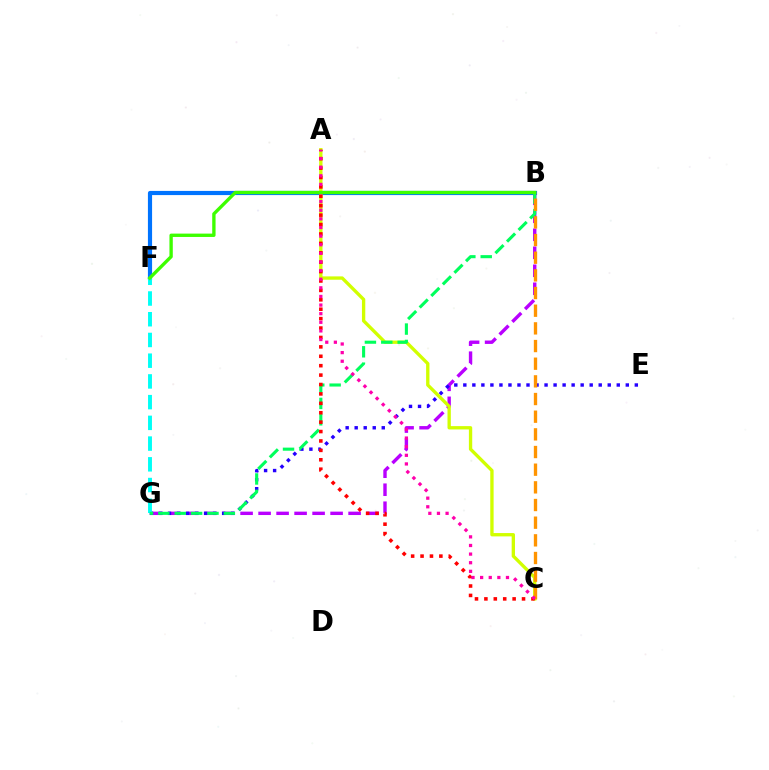{('B', 'F'): [{'color': '#0074ff', 'line_style': 'solid', 'thickness': 3.0}, {'color': '#3dff00', 'line_style': 'solid', 'thickness': 2.41}], ('B', 'G'): [{'color': '#b900ff', 'line_style': 'dashed', 'thickness': 2.45}, {'color': '#00ff5c', 'line_style': 'dashed', 'thickness': 2.22}], ('E', 'G'): [{'color': '#2500ff', 'line_style': 'dotted', 'thickness': 2.45}], ('A', 'C'): [{'color': '#d1ff00', 'line_style': 'solid', 'thickness': 2.4}, {'color': '#ff0000', 'line_style': 'dotted', 'thickness': 2.56}, {'color': '#ff00ac', 'line_style': 'dotted', 'thickness': 2.34}], ('F', 'G'): [{'color': '#00fff6', 'line_style': 'dashed', 'thickness': 2.82}], ('B', 'C'): [{'color': '#ff9400', 'line_style': 'dashed', 'thickness': 2.4}]}